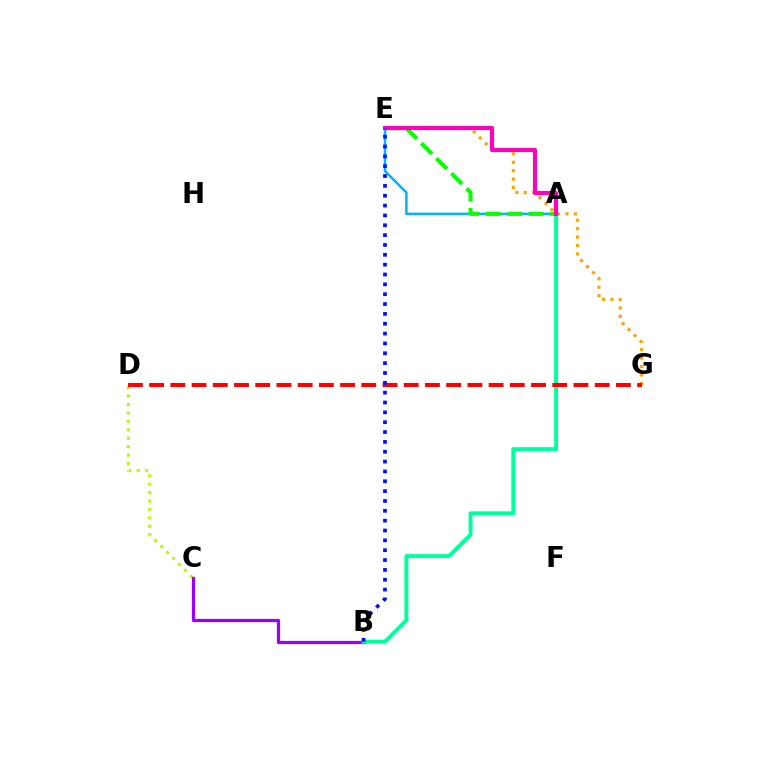{('A', 'E'): [{'color': '#00b5ff', 'line_style': 'solid', 'thickness': 1.83}, {'color': '#08ff00', 'line_style': 'dashed', 'thickness': 2.89}, {'color': '#ff00bd', 'line_style': 'solid', 'thickness': 2.98}], ('C', 'D'): [{'color': '#b3ff00', 'line_style': 'dotted', 'thickness': 2.29}], ('B', 'C'): [{'color': '#9b00ff', 'line_style': 'solid', 'thickness': 2.32}], ('E', 'G'): [{'color': '#ffa500', 'line_style': 'dotted', 'thickness': 2.29}], ('A', 'B'): [{'color': '#00ff9d', 'line_style': 'solid', 'thickness': 2.85}], ('D', 'G'): [{'color': '#ff0000', 'line_style': 'dashed', 'thickness': 2.88}], ('B', 'E'): [{'color': '#0010ff', 'line_style': 'dotted', 'thickness': 2.68}]}